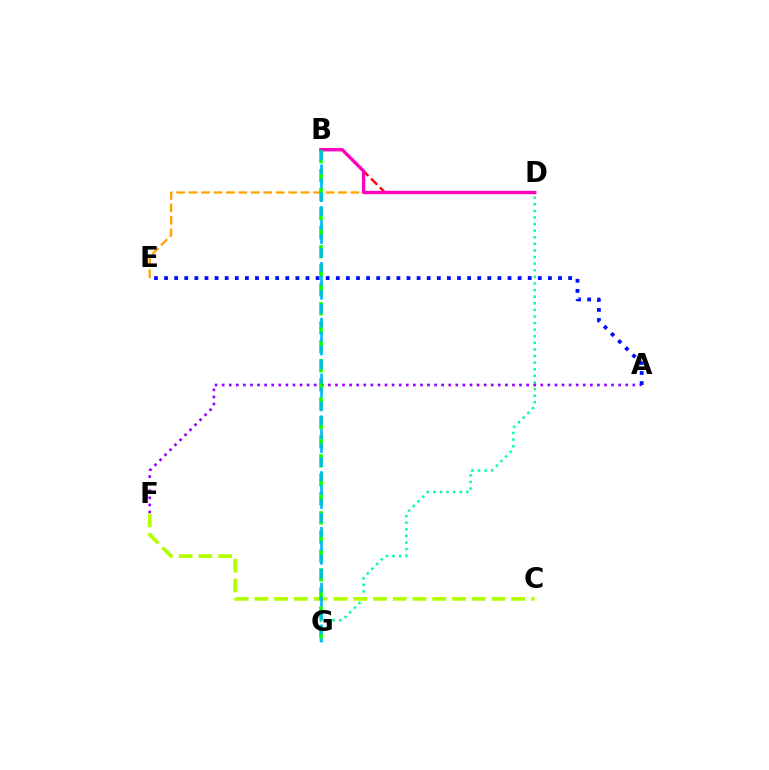{('B', 'D'): [{'color': '#ff0000', 'line_style': 'dashed', 'thickness': 1.69}, {'color': '#ff00bd', 'line_style': 'solid', 'thickness': 2.41}], ('D', 'E'): [{'color': '#ffa500', 'line_style': 'dashed', 'thickness': 1.69}], ('D', 'G'): [{'color': '#00ff9d', 'line_style': 'dotted', 'thickness': 1.79}], ('A', 'F'): [{'color': '#9b00ff', 'line_style': 'dotted', 'thickness': 1.92}], ('A', 'E'): [{'color': '#0010ff', 'line_style': 'dotted', 'thickness': 2.74}], ('C', 'F'): [{'color': '#b3ff00', 'line_style': 'dashed', 'thickness': 2.68}], ('B', 'G'): [{'color': '#08ff00', 'line_style': 'dashed', 'thickness': 2.58}, {'color': '#00b5ff', 'line_style': 'dashed', 'thickness': 1.89}]}